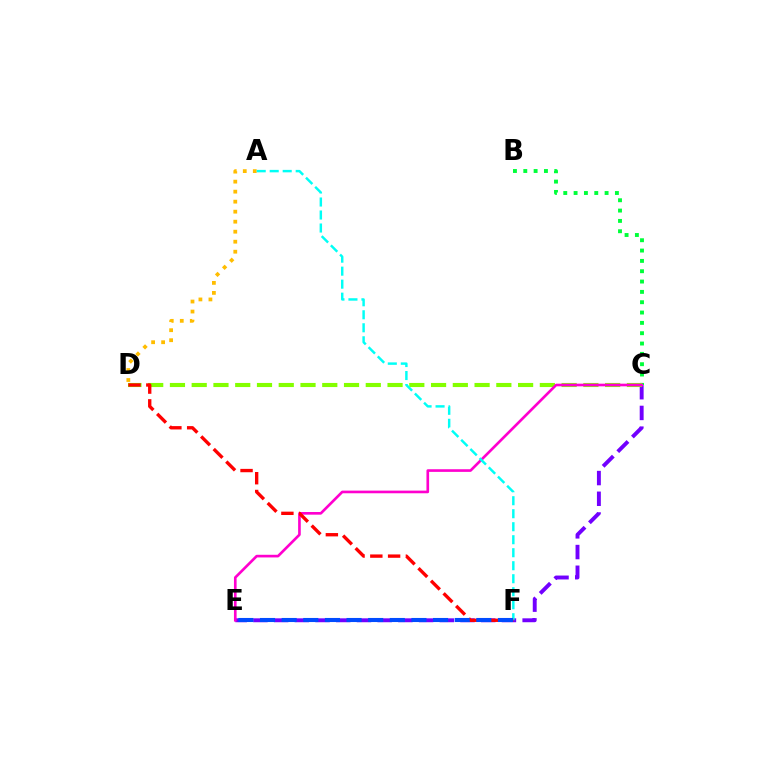{('C', 'E'): [{'color': '#7200ff', 'line_style': 'dashed', 'thickness': 2.81}, {'color': '#ff00cf', 'line_style': 'solid', 'thickness': 1.91}], ('B', 'C'): [{'color': '#00ff39', 'line_style': 'dotted', 'thickness': 2.81}], ('C', 'D'): [{'color': '#84ff00', 'line_style': 'dashed', 'thickness': 2.96}], ('A', 'D'): [{'color': '#ffbd00', 'line_style': 'dotted', 'thickness': 2.72}], ('A', 'F'): [{'color': '#00fff6', 'line_style': 'dashed', 'thickness': 1.77}], ('D', 'F'): [{'color': '#ff0000', 'line_style': 'dashed', 'thickness': 2.41}], ('E', 'F'): [{'color': '#004bff', 'line_style': 'dashed', 'thickness': 2.94}]}